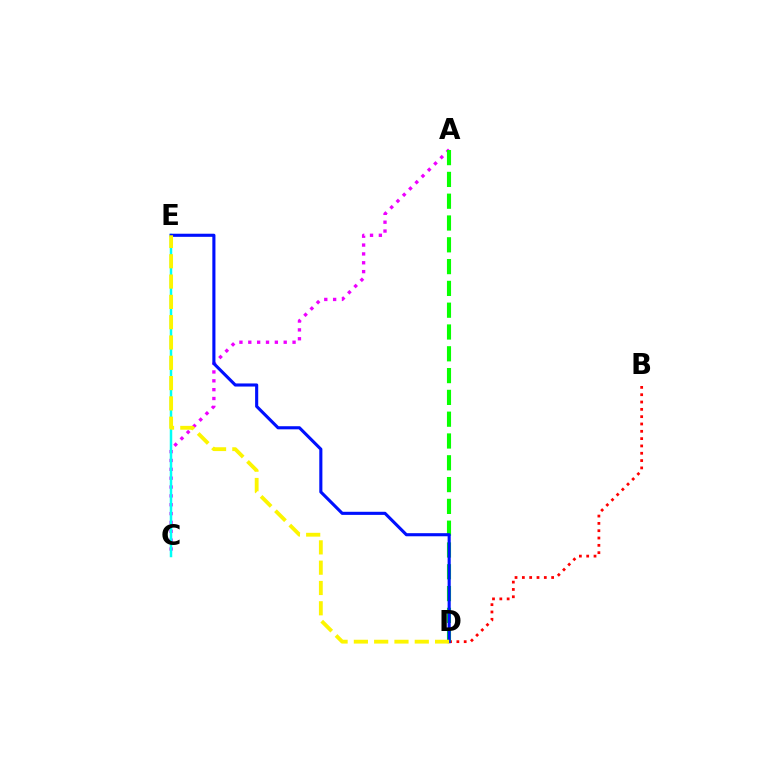{('A', 'C'): [{'color': '#ee00ff', 'line_style': 'dotted', 'thickness': 2.41}], ('C', 'E'): [{'color': '#00fff6', 'line_style': 'solid', 'thickness': 1.79}], ('B', 'D'): [{'color': '#ff0000', 'line_style': 'dotted', 'thickness': 1.99}], ('A', 'D'): [{'color': '#08ff00', 'line_style': 'dashed', 'thickness': 2.96}], ('D', 'E'): [{'color': '#0010ff', 'line_style': 'solid', 'thickness': 2.23}, {'color': '#fcf500', 'line_style': 'dashed', 'thickness': 2.76}]}